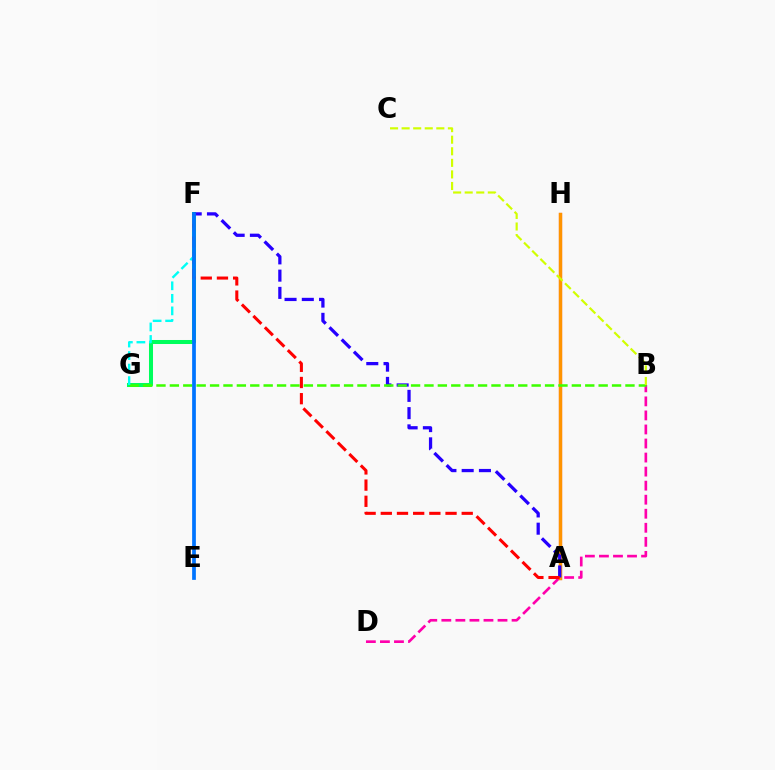{('A', 'H'): [{'color': '#b900ff', 'line_style': 'solid', 'thickness': 2.23}, {'color': '#ff9400', 'line_style': 'solid', 'thickness': 2.49}], ('F', 'G'): [{'color': '#00ff5c', 'line_style': 'solid', 'thickness': 2.9}, {'color': '#00fff6', 'line_style': 'dashed', 'thickness': 1.7}], ('B', 'D'): [{'color': '#ff00ac', 'line_style': 'dashed', 'thickness': 1.91}], ('A', 'F'): [{'color': '#2500ff', 'line_style': 'dashed', 'thickness': 2.34}, {'color': '#ff0000', 'line_style': 'dashed', 'thickness': 2.2}], ('B', 'G'): [{'color': '#3dff00', 'line_style': 'dashed', 'thickness': 1.82}], ('B', 'C'): [{'color': '#d1ff00', 'line_style': 'dashed', 'thickness': 1.57}], ('E', 'F'): [{'color': '#0074ff', 'line_style': 'solid', 'thickness': 2.68}]}